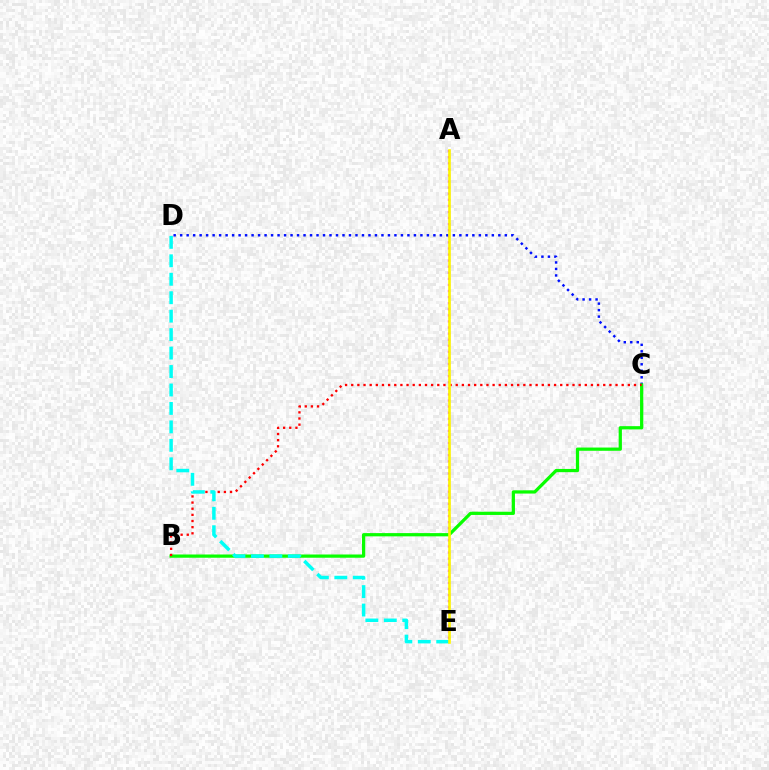{('A', 'E'): [{'color': '#ee00ff', 'line_style': 'dotted', 'thickness': 1.65}, {'color': '#fcf500', 'line_style': 'solid', 'thickness': 1.91}], ('C', 'D'): [{'color': '#0010ff', 'line_style': 'dotted', 'thickness': 1.76}], ('B', 'C'): [{'color': '#08ff00', 'line_style': 'solid', 'thickness': 2.33}, {'color': '#ff0000', 'line_style': 'dotted', 'thickness': 1.67}], ('D', 'E'): [{'color': '#00fff6', 'line_style': 'dashed', 'thickness': 2.51}]}